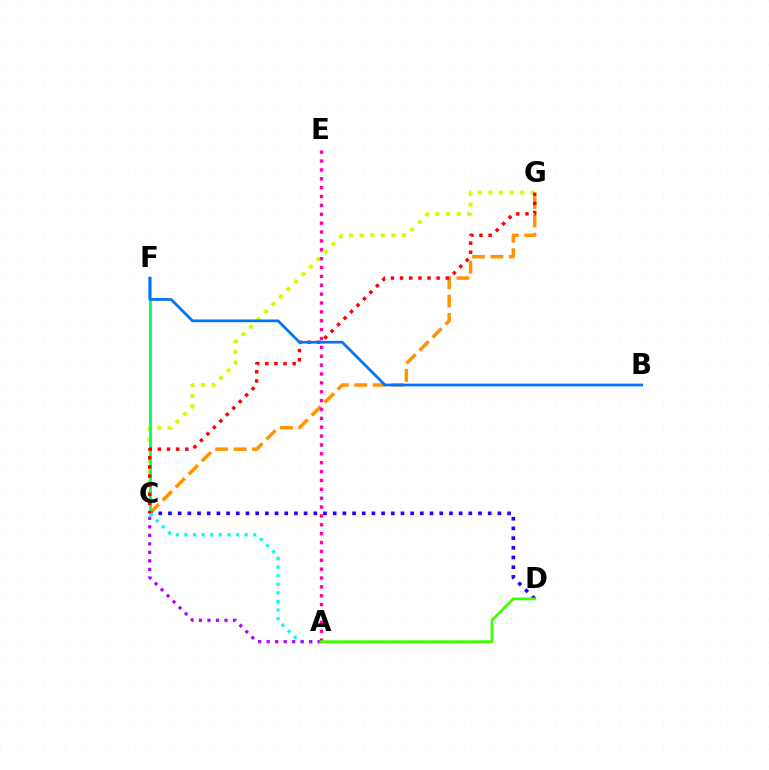{('C', 'G'): [{'color': '#ff9400', 'line_style': 'dashed', 'thickness': 2.5}, {'color': '#d1ff00', 'line_style': 'dotted', 'thickness': 2.88}, {'color': '#ff0000', 'line_style': 'dotted', 'thickness': 2.48}], ('C', 'D'): [{'color': '#2500ff', 'line_style': 'dotted', 'thickness': 2.63}], ('C', 'F'): [{'color': '#00ff5c', 'line_style': 'solid', 'thickness': 2.01}], ('A', 'C'): [{'color': '#00fff6', 'line_style': 'dotted', 'thickness': 2.34}, {'color': '#b900ff', 'line_style': 'dotted', 'thickness': 2.31}], ('A', 'E'): [{'color': '#ff00ac', 'line_style': 'dotted', 'thickness': 2.41}], ('B', 'F'): [{'color': '#0074ff', 'line_style': 'solid', 'thickness': 1.96}], ('A', 'D'): [{'color': '#3dff00', 'line_style': 'solid', 'thickness': 1.95}]}